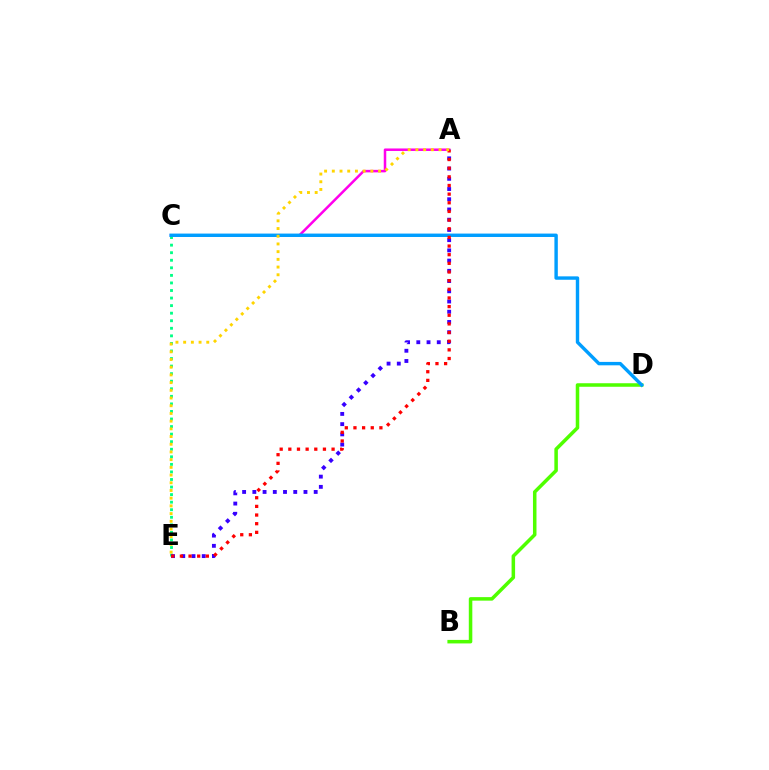{('A', 'C'): [{'color': '#ff00ed', 'line_style': 'solid', 'thickness': 1.81}], ('B', 'D'): [{'color': '#4fff00', 'line_style': 'solid', 'thickness': 2.54}], ('C', 'E'): [{'color': '#00ff86', 'line_style': 'dotted', 'thickness': 2.05}], ('C', 'D'): [{'color': '#009eff', 'line_style': 'solid', 'thickness': 2.45}], ('A', 'E'): [{'color': '#3700ff', 'line_style': 'dotted', 'thickness': 2.78}, {'color': '#ff0000', 'line_style': 'dotted', 'thickness': 2.35}, {'color': '#ffd500', 'line_style': 'dotted', 'thickness': 2.09}]}